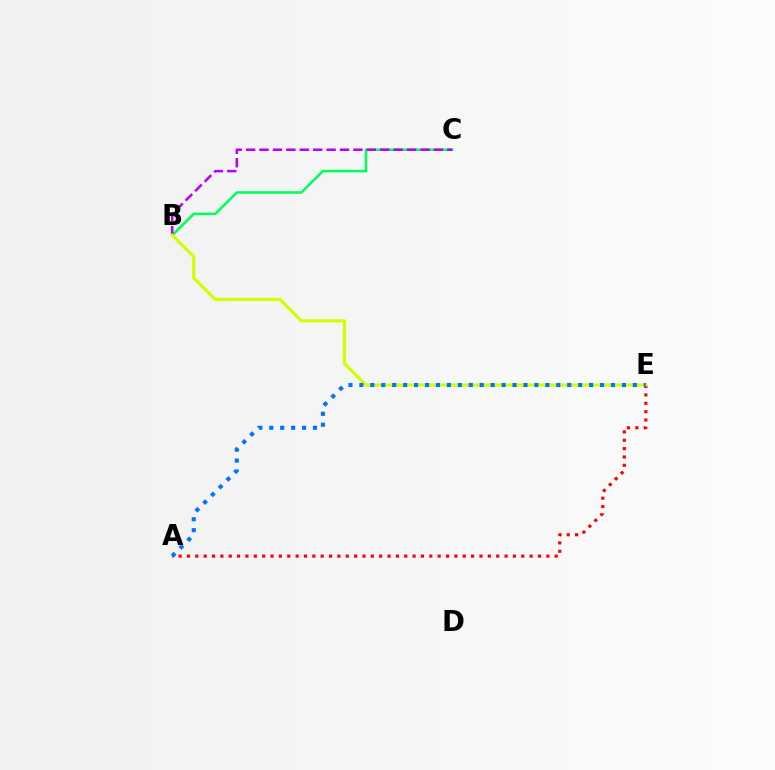{('A', 'E'): [{'color': '#ff0000', 'line_style': 'dotted', 'thickness': 2.27}, {'color': '#0074ff', 'line_style': 'dotted', 'thickness': 2.97}], ('B', 'C'): [{'color': '#00ff5c', 'line_style': 'solid', 'thickness': 1.86}, {'color': '#b900ff', 'line_style': 'dashed', 'thickness': 1.82}], ('B', 'E'): [{'color': '#d1ff00', 'line_style': 'solid', 'thickness': 2.27}]}